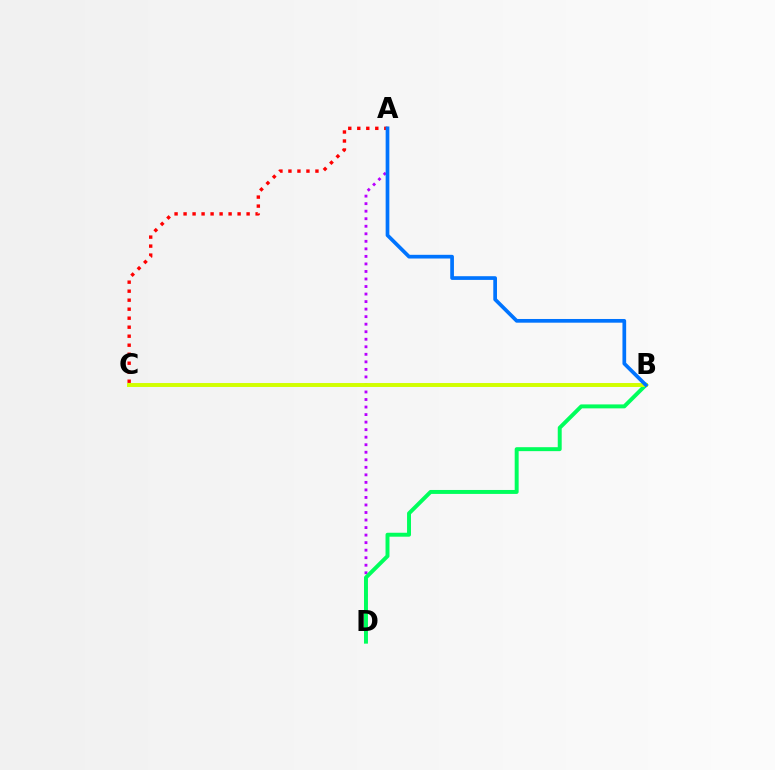{('A', 'D'): [{'color': '#b900ff', 'line_style': 'dotted', 'thickness': 2.05}], ('B', 'D'): [{'color': '#00ff5c', 'line_style': 'solid', 'thickness': 2.84}], ('B', 'C'): [{'color': '#d1ff00', 'line_style': 'solid', 'thickness': 2.83}], ('A', 'C'): [{'color': '#ff0000', 'line_style': 'dotted', 'thickness': 2.45}], ('A', 'B'): [{'color': '#0074ff', 'line_style': 'solid', 'thickness': 2.66}]}